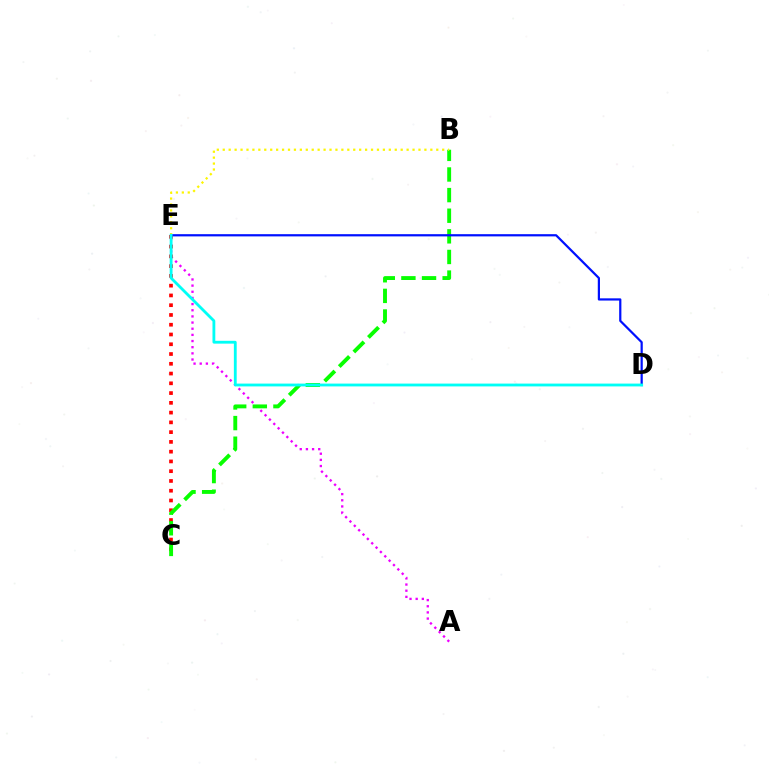{('A', 'E'): [{'color': '#ee00ff', 'line_style': 'dotted', 'thickness': 1.67}], ('C', 'E'): [{'color': '#ff0000', 'line_style': 'dotted', 'thickness': 2.65}], ('B', 'C'): [{'color': '#08ff00', 'line_style': 'dashed', 'thickness': 2.8}], ('B', 'E'): [{'color': '#fcf500', 'line_style': 'dotted', 'thickness': 1.61}], ('D', 'E'): [{'color': '#0010ff', 'line_style': 'solid', 'thickness': 1.6}, {'color': '#00fff6', 'line_style': 'solid', 'thickness': 2.03}]}